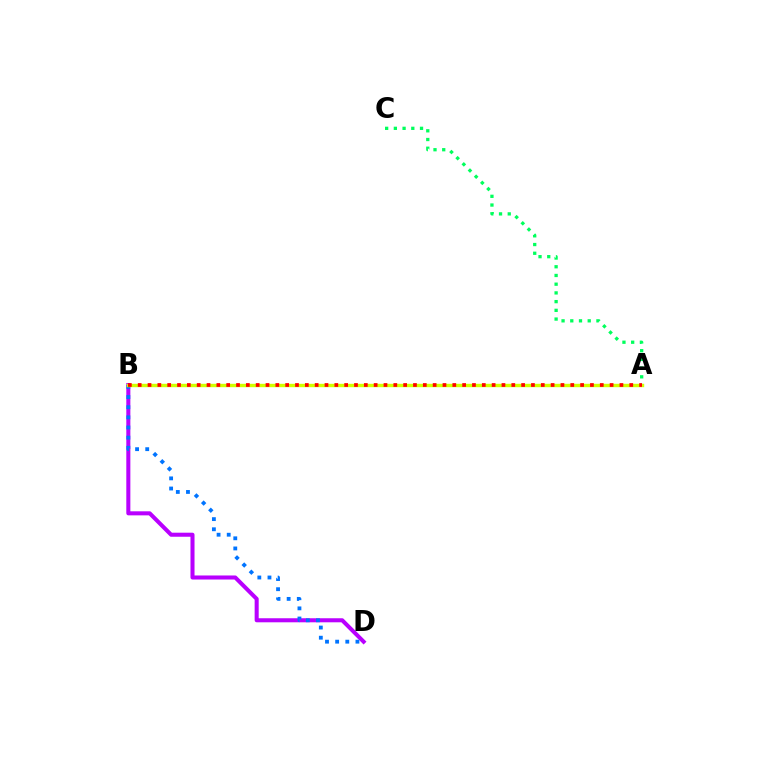{('A', 'C'): [{'color': '#00ff5c', 'line_style': 'dotted', 'thickness': 2.37}], ('B', 'D'): [{'color': '#b900ff', 'line_style': 'solid', 'thickness': 2.91}, {'color': '#0074ff', 'line_style': 'dotted', 'thickness': 2.76}], ('A', 'B'): [{'color': '#d1ff00', 'line_style': 'solid', 'thickness': 2.45}, {'color': '#ff0000', 'line_style': 'dotted', 'thickness': 2.67}]}